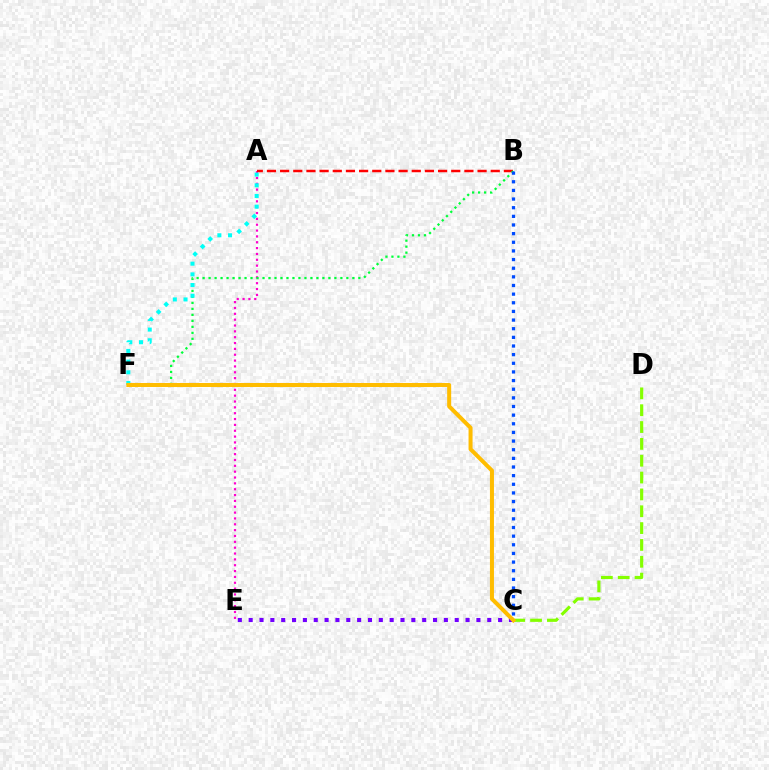{('A', 'E'): [{'color': '#ff00cf', 'line_style': 'dotted', 'thickness': 1.59}], ('A', 'B'): [{'color': '#ff0000', 'line_style': 'dashed', 'thickness': 1.79}], ('B', 'F'): [{'color': '#00ff39', 'line_style': 'dotted', 'thickness': 1.63}], ('A', 'F'): [{'color': '#00fff6', 'line_style': 'dotted', 'thickness': 2.9}], ('C', 'E'): [{'color': '#7200ff', 'line_style': 'dotted', 'thickness': 2.95}], ('C', 'D'): [{'color': '#84ff00', 'line_style': 'dashed', 'thickness': 2.29}], ('B', 'C'): [{'color': '#004bff', 'line_style': 'dotted', 'thickness': 2.35}], ('C', 'F'): [{'color': '#ffbd00', 'line_style': 'solid', 'thickness': 2.89}]}